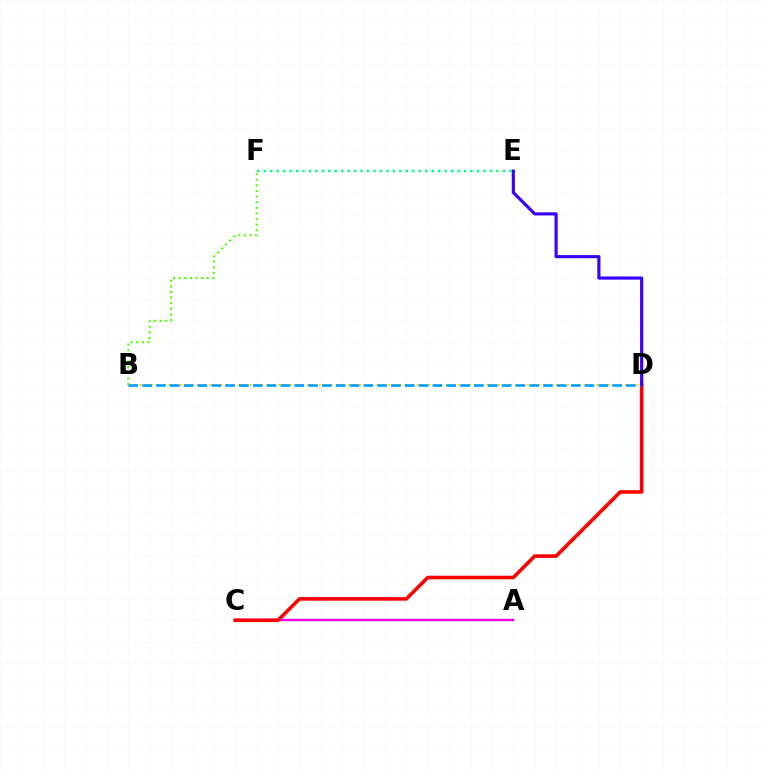{('A', 'C'): [{'color': '#ff00ed', 'line_style': 'solid', 'thickness': 1.74}], ('C', 'D'): [{'color': '#ff0000', 'line_style': 'solid', 'thickness': 2.58}], ('E', 'F'): [{'color': '#00ff86', 'line_style': 'dotted', 'thickness': 1.76}], ('B', 'D'): [{'color': '#ffd500', 'line_style': 'dotted', 'thickness': 1.57}, {'color': '#009eff', 'line_style': 'dashed', 'thickness': 1.88}], ('D', 'E'): [{'color': '#3700ff', 'line_style': 'solid', 'thickness': 2.26}], ('B', 'F'): [{'color': '#4fff00', 'line_style': 'dotted', 'thickness': 1.53}]}